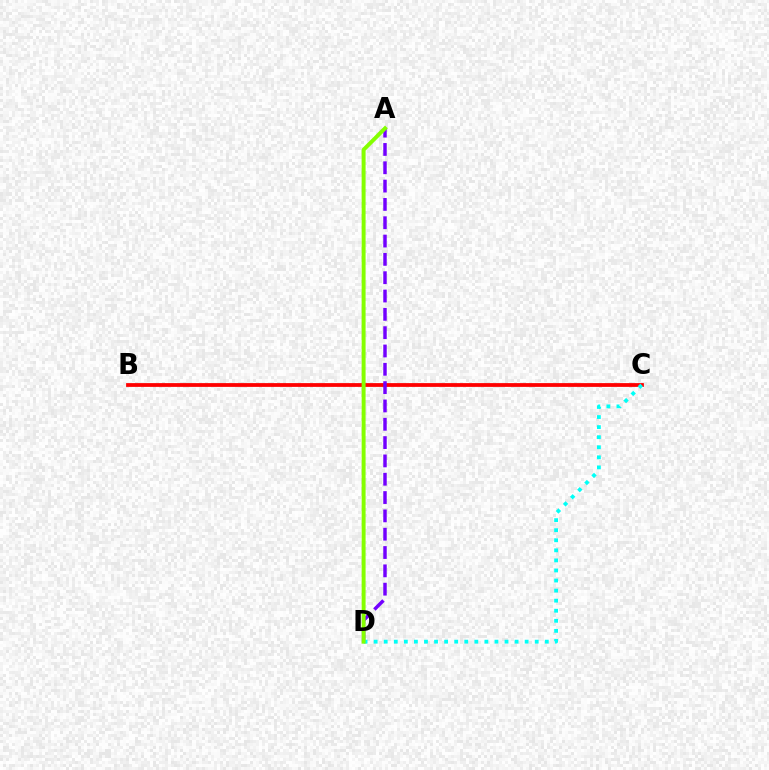{('B', 'C'): [{'color': '#ff0000', 'line_style': 'solid', 'thickness': 2.72}], ('A', 'D'): [{'color': '#7200ff', 'line_style': 'dashed', 'thickness': 2.49}, {'color': '#84ff00', 'line_style': 'solid', 'thickness': 2.84}], ('C', 'D'): [{'color': '#00fff6', 'line_style': 'dotted', 'thickness': 2.74}]}